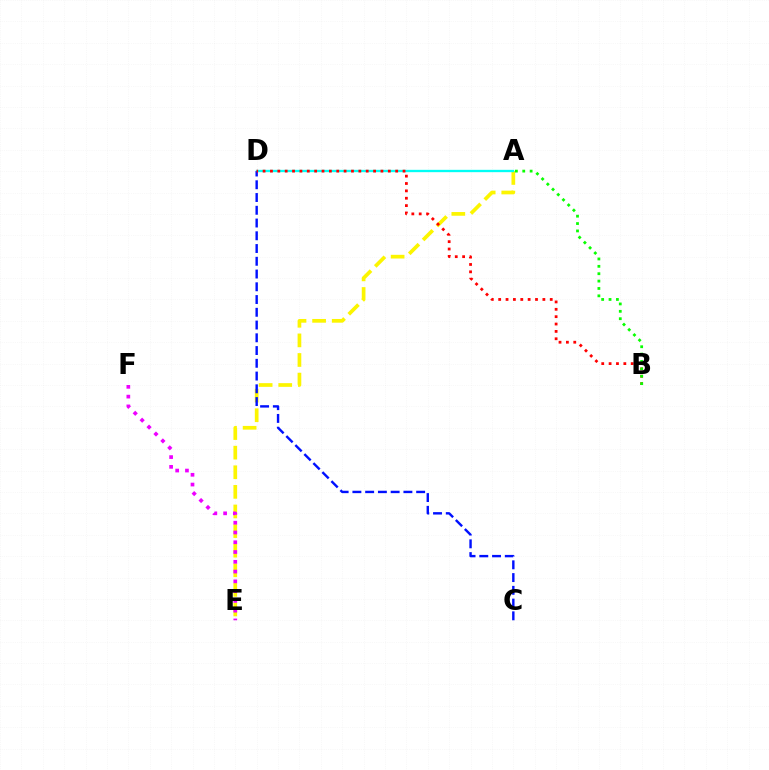{('A', 'E'): [{'color': '#fcf500', 'line_style': 'dashed', 'thickness': 2.66}], ('E', 'F'): [{'color': '#ee00ff', 'line_style': 'dotted', 'thickness': 2.66}], ('A', 'D'): [{'color': '#00fff6', 'line_style': 'solid', 'thickness': 1.68}], ('C', 'D'): [{'color': '#0010ff', 'line_style': 'dashed', 'thickness': 1.73}], ('B', 'D'): [{'color': '#ff0000', 'line_style': 'dotted', 'thickness': 2.0}], ('A', 'B'): [{'color': '#08ff00', 'line_style': 'dotted', 'thickness': 2.0}]}